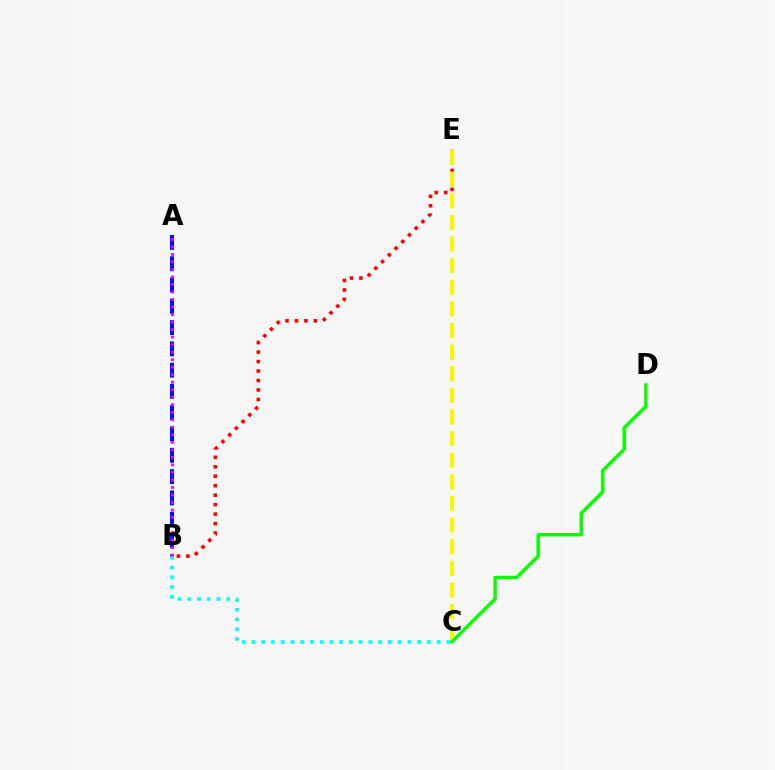{('B', 'C'): [{'color': '#00fff6', 'line_style': 'dotted', 'thickness': 2.65}], ('B', 'E'): [{'color': '#ff0000', 'line_style': 'dotted', 'thickness': 2.57}], ('C', 'E'): [{'color': '#fcf500', 'line_style': 'dashed', 'thickness': 2.94}], ('A', 'B'): [{'color': '#0010ff', 'line_style': 'dashed', 'thickness': 2.89}, {'color': '#ee00ff', 'line_style': 'dotted', 'thickness': 2.04}], ('C', 'D'): [{'color': '#08ff00', 'line_style': 'solid', 'thickness': 2.49}]}